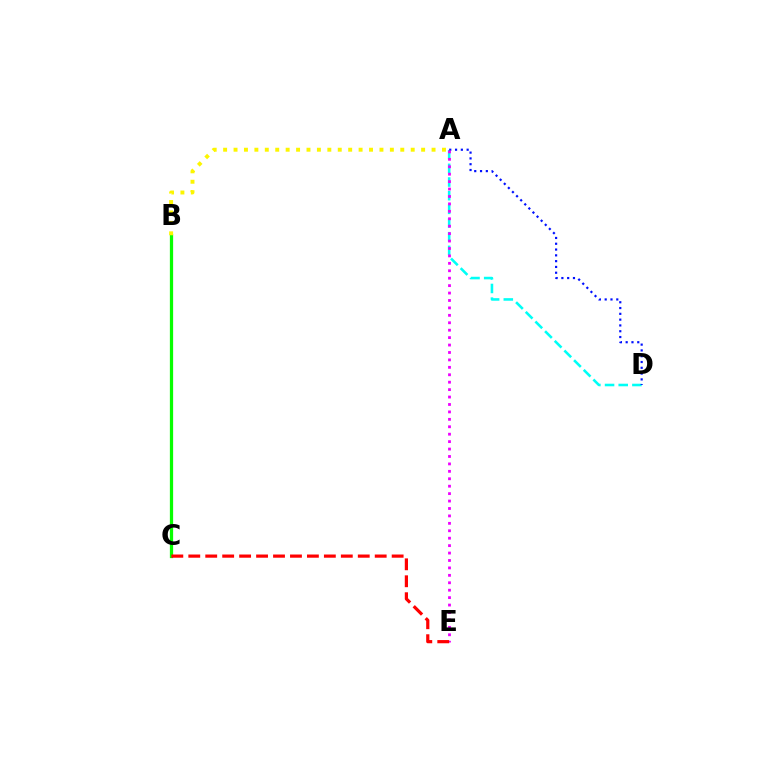{('A', 'D'): [{'color': '#00fff6', 'line_style': 'dashed', 'thickness': 1.86}, {'color': '#0010ff', 'line_style': 'dotted', 'thickness': 1.57}], ('B', 'C'): [{'color': '#08ff00', 'line_style': 'solid', 'thickness': 2.34}], ('A', 'B'): [{'color': '#fcf500', 'line_style': 'dotted', 'thickness': 2.83}], ('A', 'E'): [{'color': '#ee00ff', 'line_style': 'dotted', 'thickness': 2.02}], ('C', 'E'): [{'color': '#ff0000', 'line_style': 'dashed', 'thickness': 2.3}]}